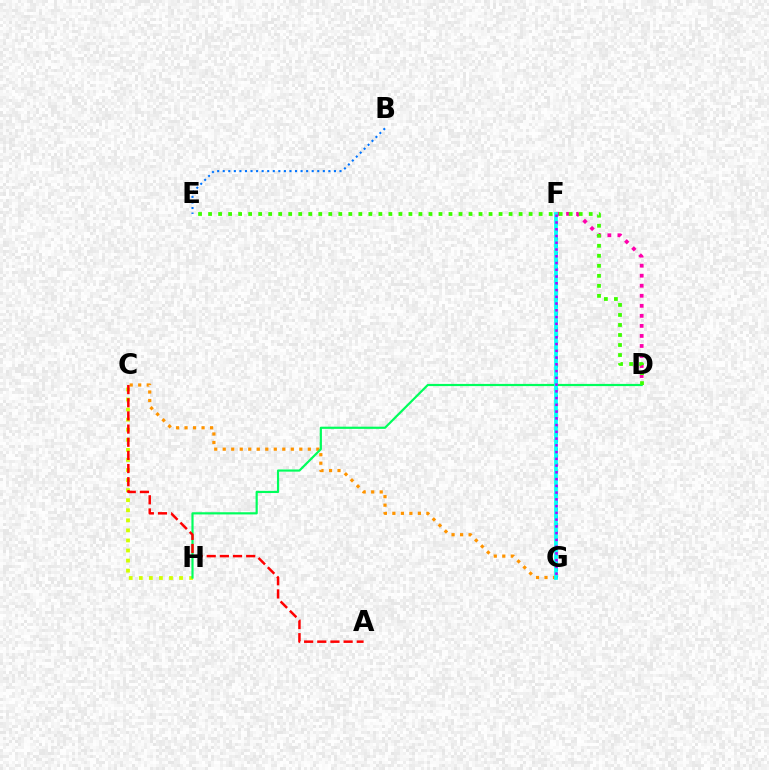{('C', 'H'): [{'color': '#d1ff00', 'line_style': 'dotted', 'thickness': 2.73}], ('C', 'G'): [{'color': '#ff9400', 'line_style': 'dotted', 'thickness': 2.31}], ('D', 'F'): [{'color': '#ff00ac', 'line_style': 'dotted', 'thickness': 2.73}], ('D', 'H'): [{'color': '#00ff5c', 'line_style': 'solid', 'thickness': 1.58}], ('B', 'E'): [{'color': '#0074ff', 'line_style': 'dotted', 'thickness': 1.51}], ('F', 'G'): [{'color': '#2500ff', 'line_style': 'dotted', 'thickness': 2.04}, {'color': '#00fff6', 'line_style': 'solid', 'thickness': 2.68}, {'color': '#b900ff', 'line_style': 'dotted', 'thickness': 1.83}], ('A', 'C'): [{'color': '#ff0000', 'line_style': 'dashed', 'thickness': 1.79}], ('D', 'E'): [{'color': '#3dff00', 'line_style': 'dotted', 'thickness': 2.72}]}